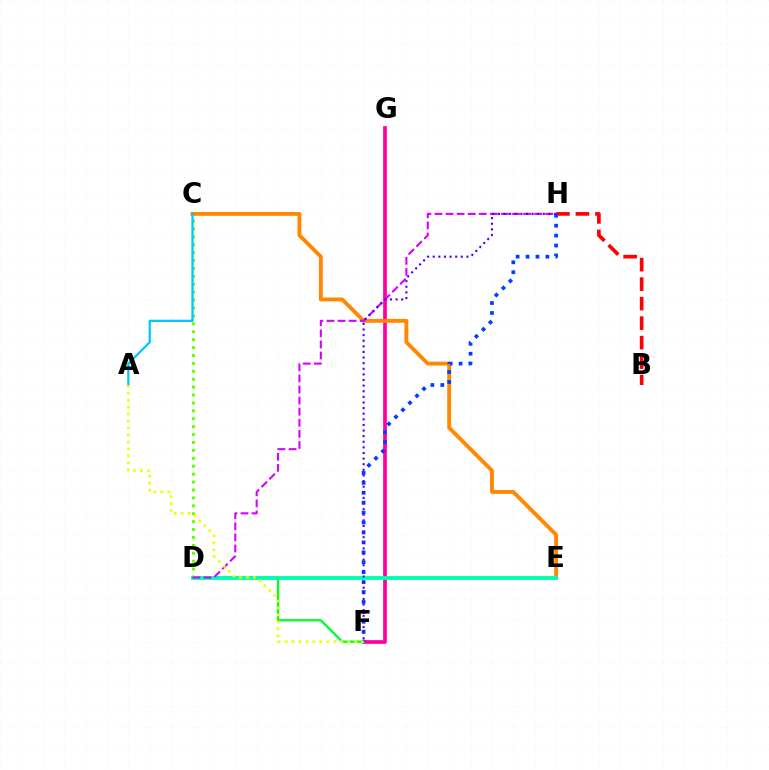{('F', 'G'): [{'color': '#ff00a0', 'line_style': 'solid', 'thickness': 2.68}], ('C', 'E'): [{'color': '#ff8800', 'line_style': 'solid', 'thickness': 2.79}], ('C', 'D'): [{'color': '#66ff00', 'line_style': 'dotted', 'thickness': 2.15}], ('D', 'F'): [{'color': '#00ff27', 'line_style': 'solid', 'thickness': 1.68}], ('B', 'H'): [{'color': '#ff0000', 'line_style': 'dashed', 'thickness': 2.65}], ('D', 'E'): [{'color': '#00ffaf', 'line_style': 'solid', 'thickness': 2.76}], ('D', 'H'): [{'color': '#d600ff', 'line_style': 'dashed', 'thickness': 1.51}], ('A', 'C'): [{'color': '#00c7ff', 'line_style': 'solid', 'thickness': 1.65}], ('F', 'H'): [{'color': '#003fff', 'line_style': 'dotted', 'thickness': 2.7}, {'color': '#4f00ff', 'line_style': 'dotted', 'thickness': 1.53}], ('A', 'F'): [{'color': '#eeff00', 'line_style': 'dotted', 'thickness': 1.89}]}